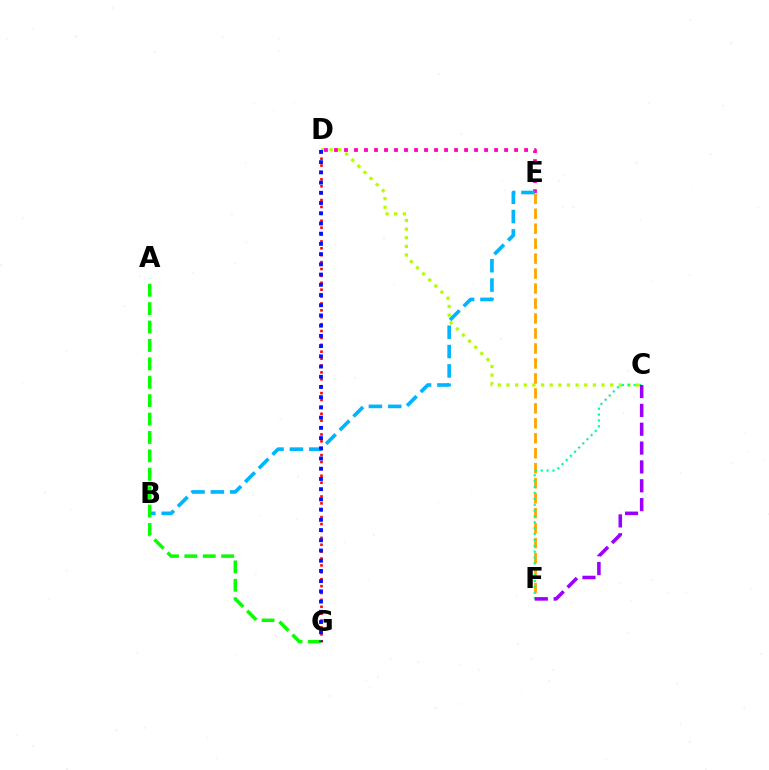{('C', 'D'): [{'color': '#b3ff00', 'line_style': 'dotted', 'thickness': 2.35}], ('E', 'F'): [{'color': '#ffa500', 'line_style': 'dashed', 'thickness': 2.03}], ('D', 'E'): [{'color': '#ff00bd', 'line_style': 'dotted', 'thickness': 2.72}], ('D', 'G'): [{'color': '#ff0000', 'line_style': 'dotted', 'thickness': 1.87}, {'color': '#0010ff', 'line_style': 'dotted', 'thickness': 2.78}], ('C', 'F'): [{'color': '#00ff9d', 'line_style': 'dotted', 'thickness': 1.6}, {'color': '#9b00ff', 'line_style': 'dashed', 'thickness': 2.56}], ('B', 'E'): [{'color': '#00b5ff', 'line_style': 'dashed', 'thickness': 2.63}], ('A', 'G'): [{'color': '#08ff00', 'line_style': 'dashed', 'thickness': 2.5}]}